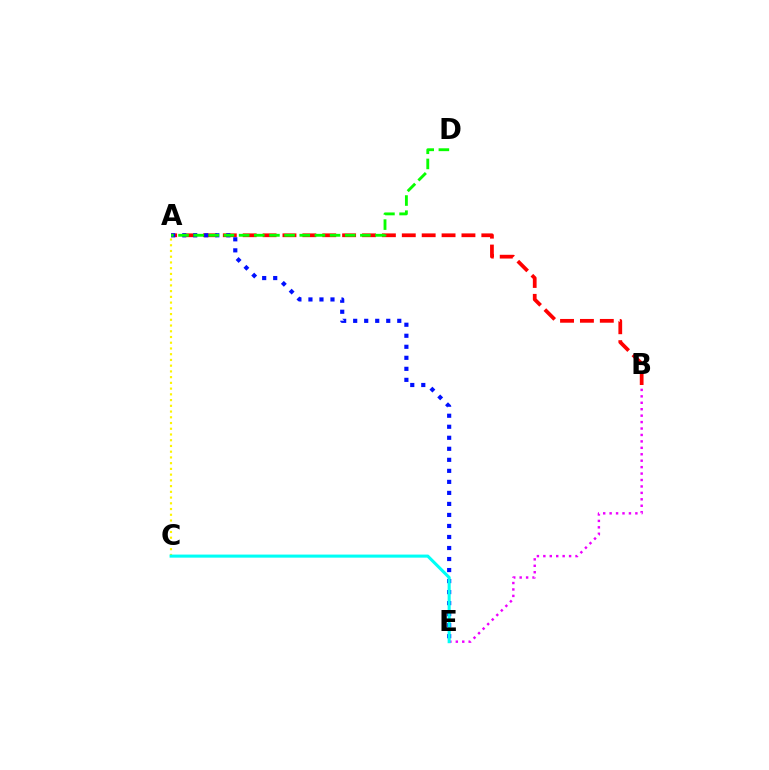{('A', 'B'): [{'color': '#ff0000', 'line_style': 'dashed', 'thickness': 2.7}], ('A', 'C'): [{'color': '#fcf500', 'line_style': 'dotted', 'thickness': 1.56}], ('A', 'E'): [{'color': '#0010ff', 'line_style': 'dotted', 'thickness': 2.99}], ('B', 'E'): [{'color': '#ee00ff', 'line_style': 'dotted', 'thickness': 1.75}], ('C', 'E'): [{'color': '#00fff6', 'line_style': 'solid', 'thickness': 2.21}], ('A', 'D'): [{'color': '#08ff00', 'line_style': 'dashed', 'thickness': 2.06}]}